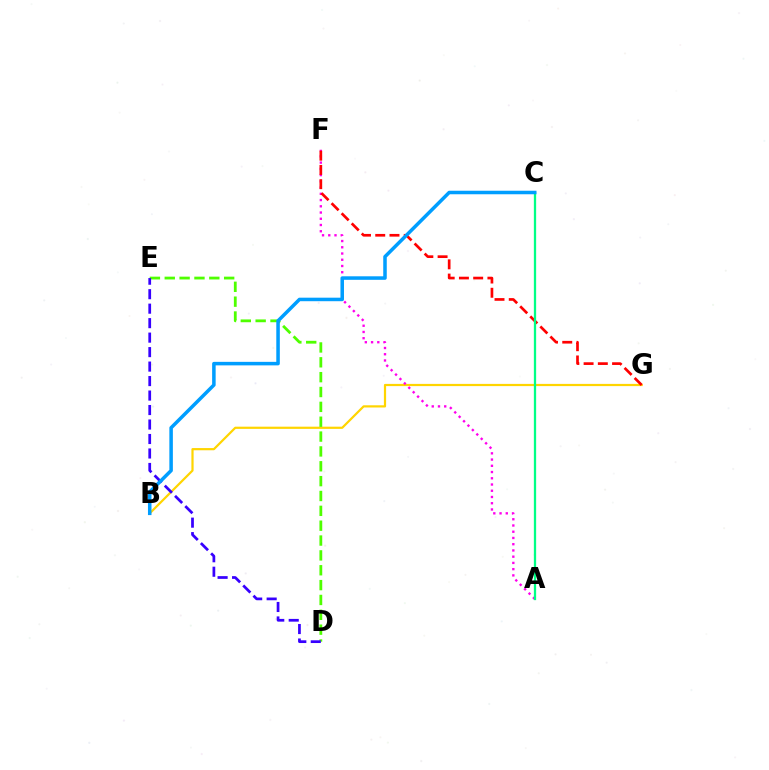{('B', 'G'): [{'color': '#ffd500', 'line_style': 'solid', 'thickness': 1.59}], ('A', 'F'): [{'color': '#ff00ed', 'line_style': 'dotted', 'thickness': 1.69}], ('F', 'G'): [{'color': '#ff0000', 'line_style': 'dashed', 'thickness': 1.93}], ('A', 'C'): [{'color': '#00ff86', 'line_style': 'solid', 'thickness': 1.64}], ('D', 'E'): [{'color': '#4fff00', 'line_style': 'dashed', 'thickness': 2.02}, {'color': '#3700ff', 'line_style': 'dashed', 'thickness': 1.97}], ('B', 'C'): [{'color': '#009eff', 'line_style': 'solid', 'thickness': 2.54}]}